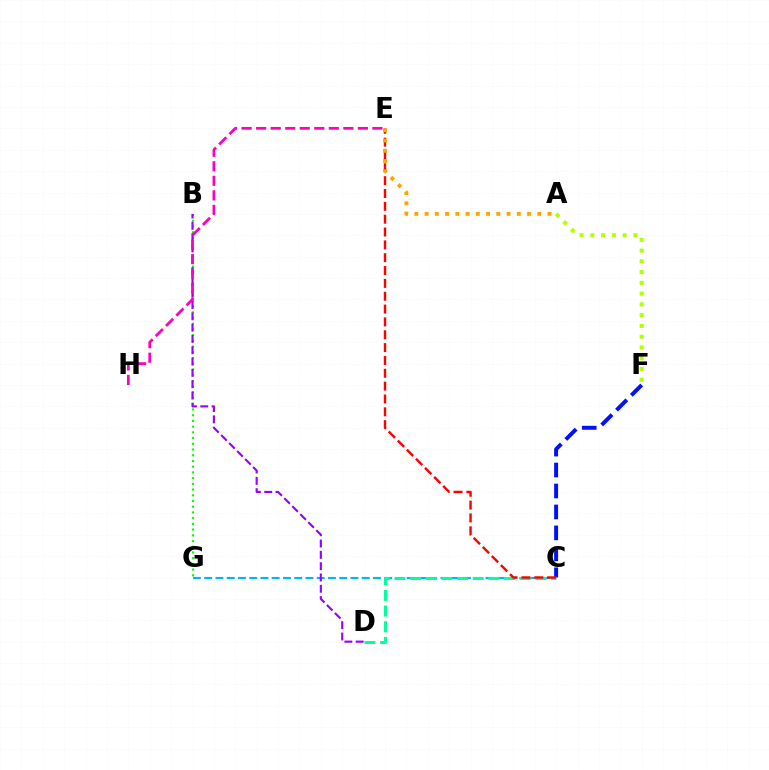{('C', 'G'): [{'color': '#00b5ff', 'line_style': 'dashed', 'thickness': 1.53}], ('C', 'F'): [{'color': '#0010ff', 'line_style': 'dashed', 'thickness': 2.85}], ('C', 'D'): [{'color': '#00ff9d', 'line_style': 'dashed', 'thickness': 2.13}], ('C', 'E'): [{'color': '#ff0000', 'line_style': 'dashed', 'thickness': 1.74}], ('B', 'G'): [{'color': '#08ff00', 'line_style': 'dotted', 'thickness': 1.55}], ('A', 'F'): [{'color': '#b3ff00', 'line_style': 'dotted', 'thickness': 2.93}], ('B', 'D'): [{'color': '#9b00ff', 'line_style': 'dashed', 'thickness': 1.54}], ('A', 'E'): [{'color': '#ffa500', 'line_style': 'dotted', 'thickness': 2.78}], ('E', 'H'): [{'color': '#ff00bd', 'line_style': 'dashed', 'thickness': 1.97}]}